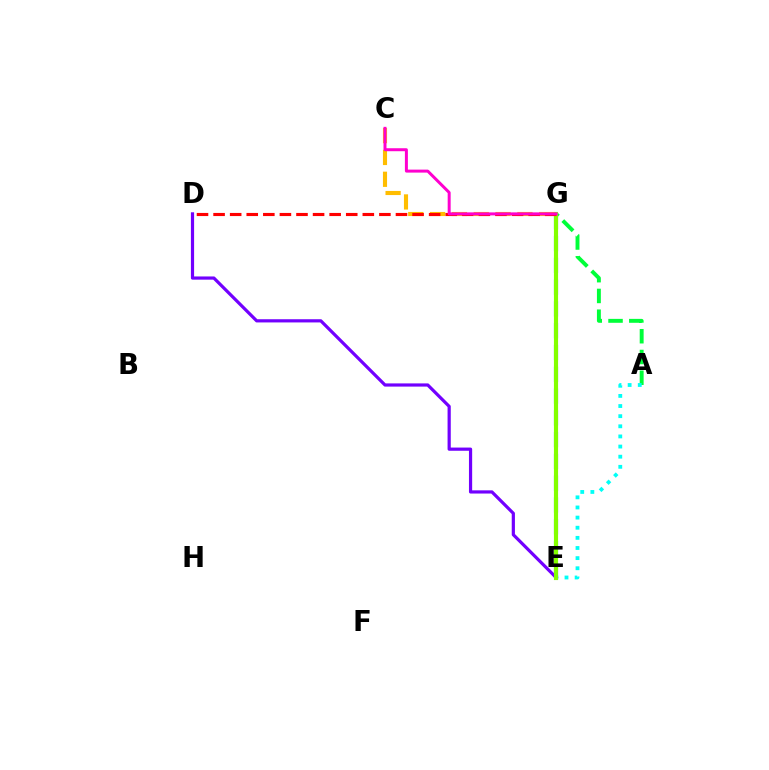{('E', 'G'): [{'color': '#004bff', 'line_style': 'dashed', 'thickness': 2.96}, {'color': '#84ff00', 'line_style': 'solid', 'thickness': 2.98}], ('A', 'G'): [{'color': '#00ff39', 'line_style': 'dashed', 'thickness': 2.82}], ('A', 'E'): [{'color': '#00fff6', 'line_style': 'dotted', 'thickness': 2.75}], ('D', 'E'): [{'color': '#7200ff', 'line_style': 'solid', 'thickness': 2.3}], ('C', 'G'): [{'color': '#ffbd00', 'line_style': 'dashed', 'thickness': 2.97}, {'color': '#ff00cf', 'line_style': 'solid', 'thickness': 2.15}], ('D', 'G'): [{'color': '#ff0000', 'line_style': 'dashed', 'thickness': 2.25}]}